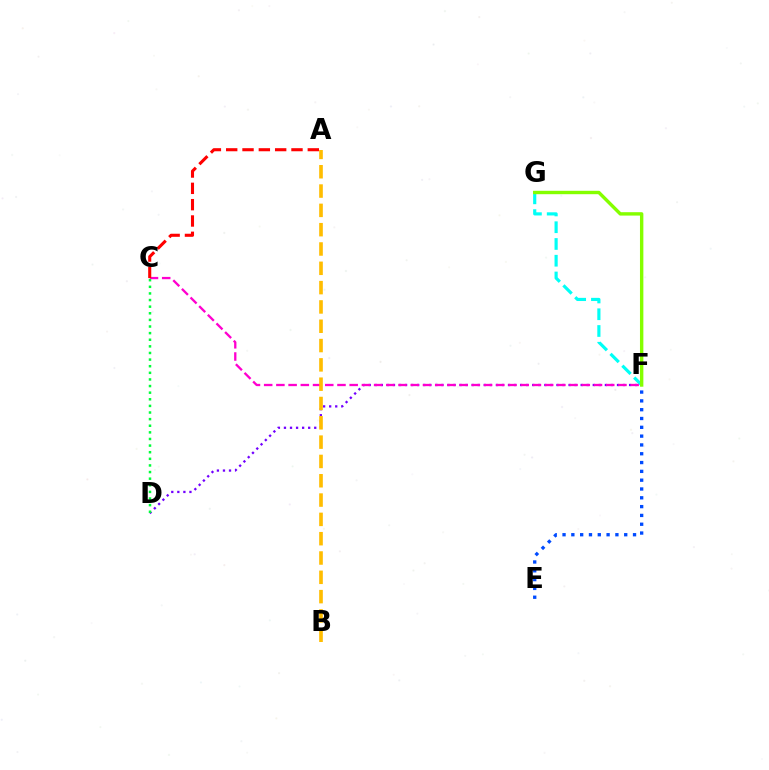{('E', 'F'): [{'color': '#004bff', 'line_style': 'dotted', 'thickness': 2.39}], ('F', 'G'): [{'color': '#00fff6', 'line_style': 'dashed', 'thickness': 2.28}, {'color': '#84ff00', 'line_style': 'solid', 'thickness': 2.44}], ('D', 'F'): [{'color': '#7200ff', 'line_style': 'dotted', 'thickness': 1.65}], ('C', 'F'): [{'color': '#ff00cf', 'line_style': 'dashed', 'thickness': 1.66}], ('A', 'B'): [{'color': '#ffbd00', 'line_style': 'dashed', 'thickness': 2.62}], ('A', 'C'): [{'color': '#ff0000', 'line_style': 'dashed', 'thickness': 2.22}], ('C', 'D'): [{'color': '#00ff39', 'line_style': 'dotted', 'thickness': 1.8}]}